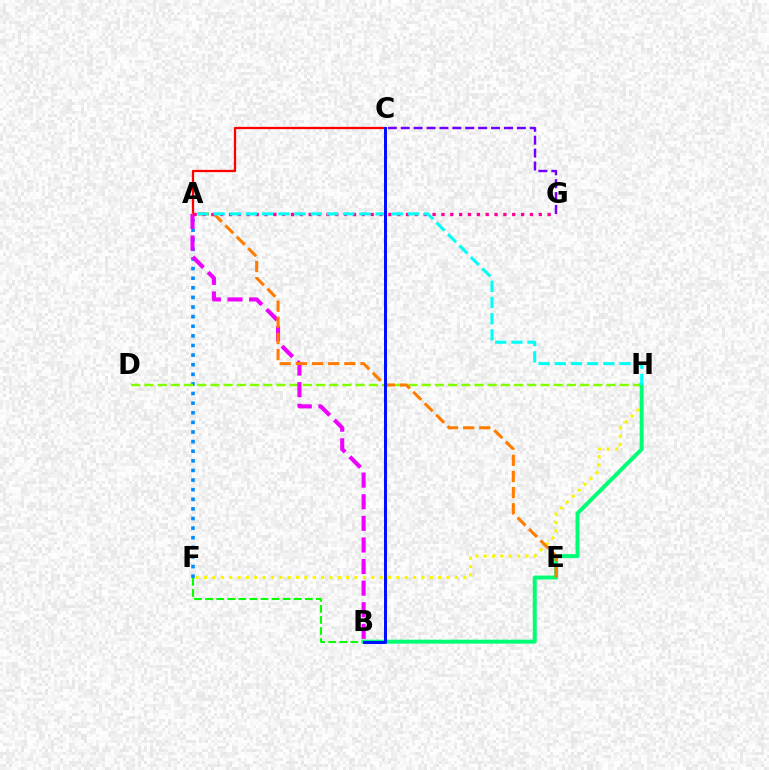{('A', 'F'): [{'color': '#008cff', 'line_style': 'dotted', 'thickness': 2.61}], ('A', 'C'): [{'color': '#ff0000', 'line_style': 'solid', 'thickness': 1.63}], ('B', 'F'): [{'color': '#08ff00', 'line_style': 'dashed', 'thickness': 1.5}], ('F', 'H'): [{'color': '#fcf500', 'line_style': 'dotted', 'thickness': 2.27}], ('D', 'H'): [{'color': '#84ff00', 'line_style': 'dashed', 'thickness': 1.79}], ('B', 'H'): [{'color': '#00ff74', 'line_style': 'solid', 'thickness': 2.85}], ('A', 'B'): [{'color': '#ee00ff', 'line_style': 'dashed', 'thickness': 2.93}], ('A', 'E'): [{'color': '#ff7c00', 'line_style': 'dashed', 'thickness': 2.2}], ('A', 'G'): [{'color': '#ff0094', 'line_style': 'dotted', 'thickness': 2.4}], ('C', 'G'): [{'color': '#7200ff', 'line_style': 'dashed', 'thickness': 1.75}], ('A', 'H'): [{'color': '#00fff6', 'line_style': 'dashed', 'thickness': 2.2}], ('B', 'C'): [{'color': '#0010ff', 'line_style': 'solid', 'thickness': 2.15}]}